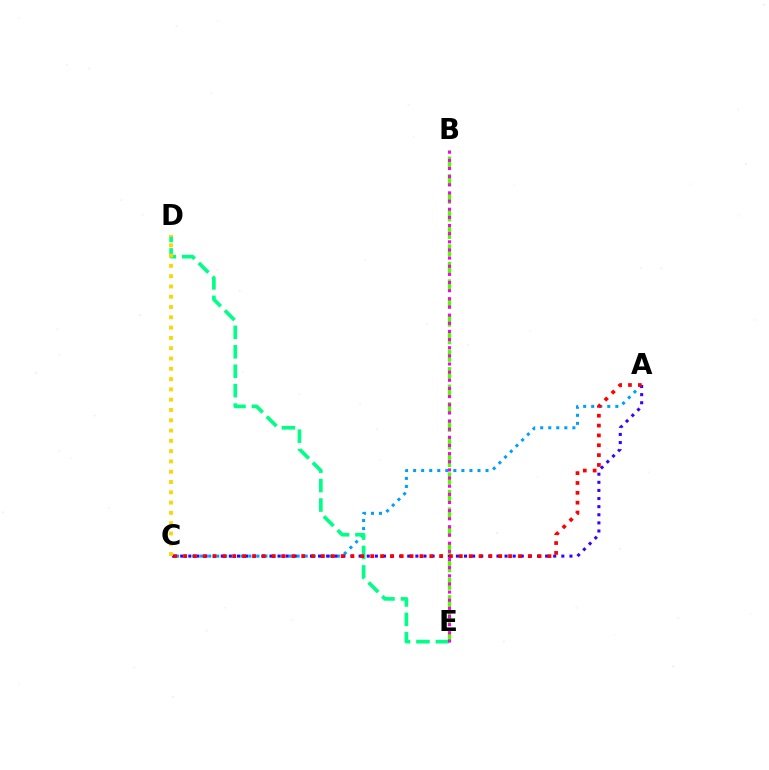{('A', 'C'): [{'color': '#009eff', 'line_style': 'dotted', 'thickness': 2.19}, {'color': '#3700ff', 'line_style': 'dotted', 'thickness': 2.2}, {'color': '#ff0000', 'line_style': 'dotted', 'thickness': 2.68}], ('B', 'E'): [{'color': '#4fff00', 'line_style': 'dashed', 'thickness': 2.38}, {'color': '#ff00ed', 'line_style': 'dotted', 'thickness': 2.21}], ('D', 'E'): [{'color': '#00ff86', 'line_style': 'dashed', 'thickness': 2.64}], ('C', 'D'): [{'color': '#ffd500', 'line_style': 'dotted', 'thickness': 2.8}]}